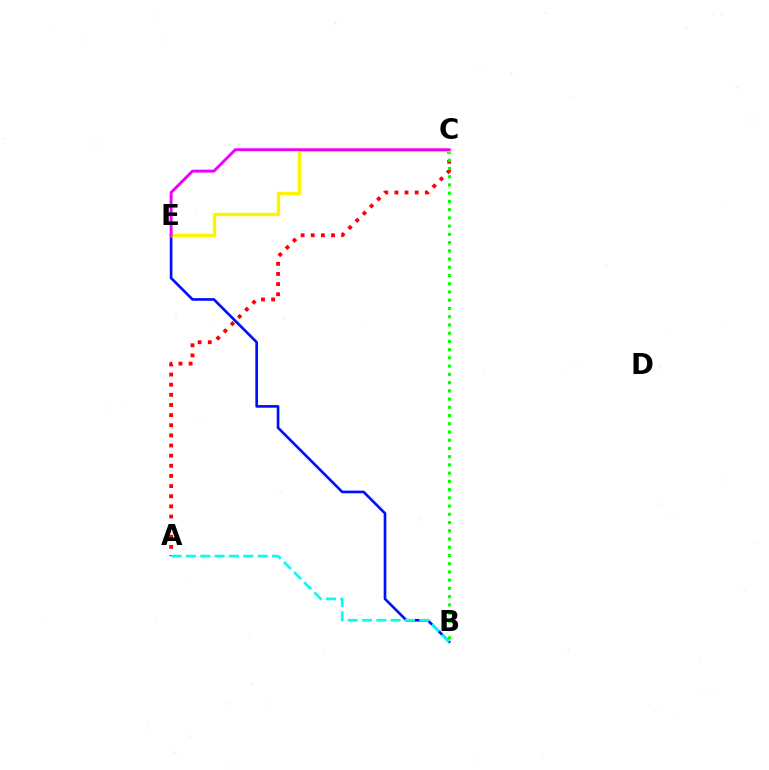{('B', 'E'): [{'color': '#0010ff', 'line_style': 'solid', 'thickness': 1.92}], ('A', 'C'): [{'color': '#ff0000', 'line_style': 'dotted', 'thickness': 2.75}], ('A', 'B'): [{'color': '#00fff6', 'line_style': 'dashed', 'thickness': 1.95}], ('B', 'C'): [{'color': '#08ff00', 'line_style': 'dotted', 'thickness': 2.24}], ('C', 'E'): [{'color': '#fcf500', 'line_style': 'solid', 'thickness': 2.48}, {'color': '#ee00ff', 'line_style': 'solid', 'thickness': 2.09}]}